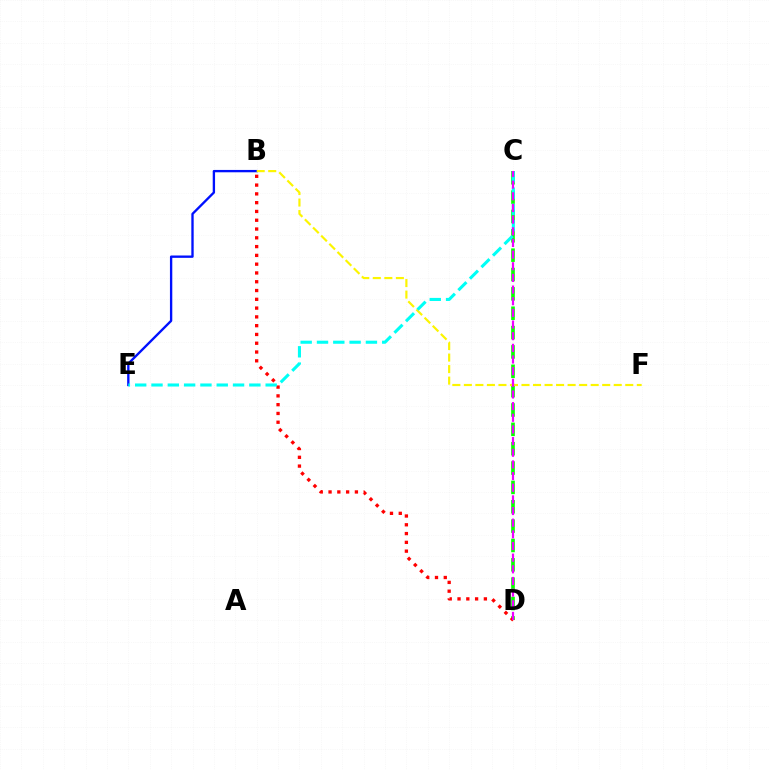{('B', 'E'): [{'color': '#0010ff', 'line_style': 'solid', 'thickness': 1.69}], ('C', 'D'): [{'color': '#08ff00', 'line_style': 'dashed', 'thickness': 2.63}, {'color': '#ee00ff', 'line_style': 'dashed', 'thickness': 1.58}], ('B', 'F'): [{'color': '#fcf500', 'line_style': 'dashed', 'thickness': 1.57}], ('B', 'D'): [{'color': '#ff0000', 'line_style': 'dotted', 'thickness': 2.39}], ('C', 'E'): [{'color': '#00fff6', 'line_style': 'dashed', 'thickness': 2.22}]}